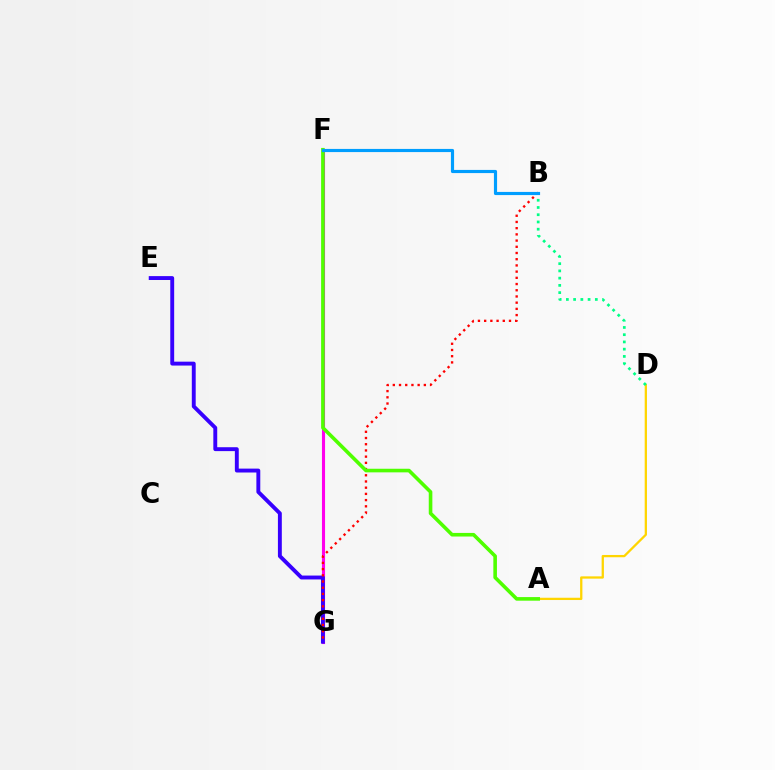{('A', 'D'): [{'color': '#ffd500', 'line_style': 'solid', 'thickness': 1.64}], ('B', 'D'): [{'color': '#00ff86', 'line_style': 'dotted', 'thickness': 1.97}], ('F', 'G'): [{'color': '#ff00ed', 'line_style': 'solid', 'thickness': 2.23}], ('E', 'G'): [{'color': '#3700ff', 'line_style': 'solid', 'thickness': 2.8}], ('B', 'G'): [{'color': '#ff0000', 'line_style': 'dotted', 'thickness': 1.69}], ('A', 'F'): [{'color': '#4fff00', 'line_style': 'solid', 'thickness': 2.59}], ('B', 'F'): [{'color': '#009eff', 'line_style': 'solid', 'thickness': 2.27}]}